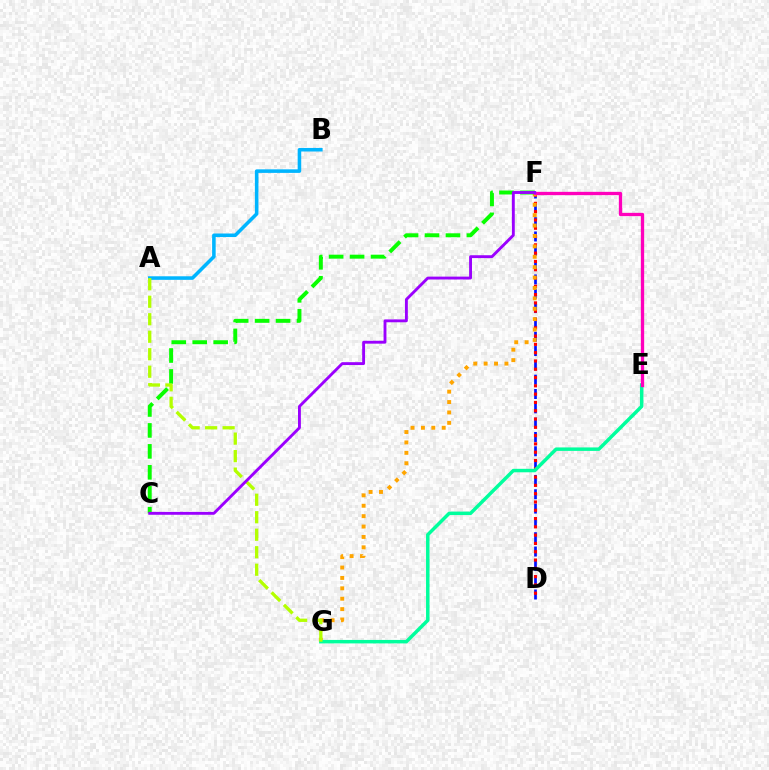{('D', 'F'): [{'color': '#0010ff', 'line_style': 'dashed', 'thickness': 1.95}, {'color': '#ff0000', 'line_style': 'dotted', 'thickness': 2.25}], ('A', 'B'): [{'color': '#00b5ff', 'line_style': 'solid', 'thickness': 2.56}], ('F', 'G'): [{'color': '#ffa500', 'line_style': 'dotted', 'thickness': 2.82}], ('E', 'G'): [{'color': '#00ff9d', 'line_style': 'solid', 'thickness': 2.5}], ('C', 'F'): [{'color': '#08ff00', 'line_style': 'dashed', 'thickness': 2.85}, {'color': '#9b00ff', 'line_style': 'solid', 'thickness': 2.07}], ('E', 'F'): [{'color': '#ff00bd', 'line_style': 'solid', 'thickness': 2.38}], ('A', 'G'): [{'color': '#b3ff00', 'line_style': 'dashed', 'thickness': 2.38}]}